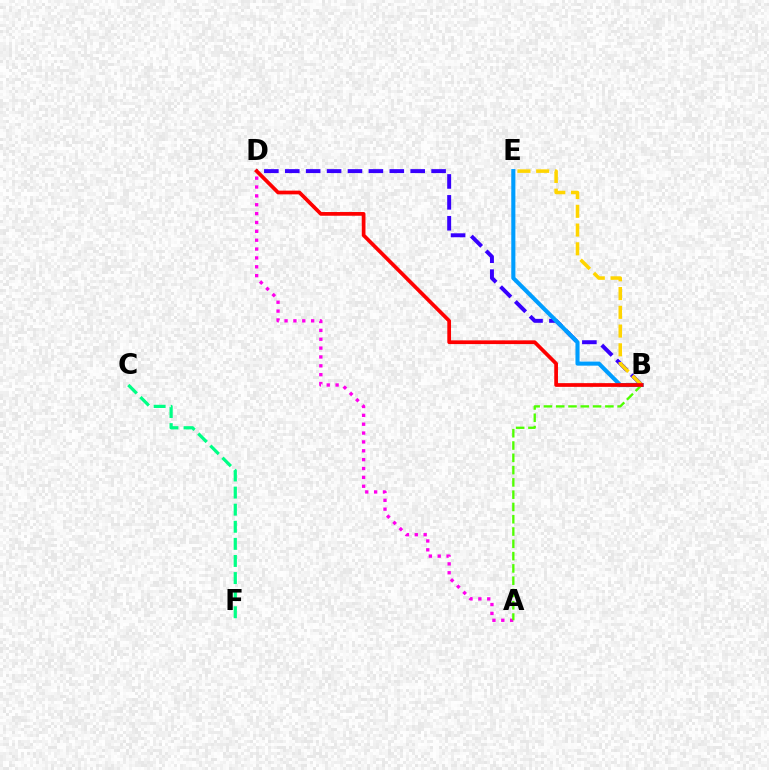{('A', 'D'): [{'color': '#ff00ed', 'line_style': 'dotted', 'thickness': 2.41}], ('B', 'D'): [{'color': '#3700ff', 'line_style': 'dashed', 'thickness': 2.84}, {'color': '#ff0000', 'line_style': 'solid', 'thickness': 2.68}], ('B', 'E'): [{'color': '#009eff', 'line_style': 'solid', 'thickness': 2.95}, {'color': '#ffd500', 'line_style': 'dashed', 'thickness': 2.55}], ('A', 'B'): [{'color': '#4fff00', 'line_style': 'dashed', 'thickness': 1.67}], ('C', 'F'): [{'color': '#00ff86', 'line_style': 'dashed', 'thickness': 2.32}]}